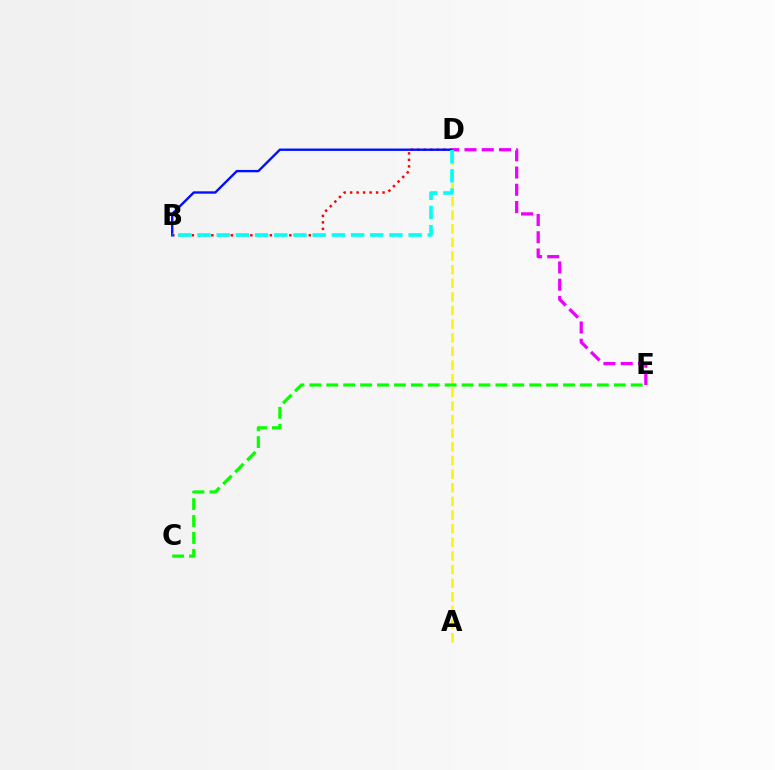{('B', 'D'): [{'color': '#ff0000', 'line_style': 'dotted', 'thickness': 1.77}, {'color': '#0010ff', 'line_style': 'solid', 'thickness': 1.71}, {'color': '#00fff6', 'line_style': 'dashed', 'thickness': 2.61}], ('A', 'D'): [{'color': '#fcf500', 'line_style': 'dashed', 'thickness': 1.85}], ('C', 'E'): [{'color': '#08ff00', 'line_style': 'dashed', 'thickness': 2.3}], ('D', 'E'): [{'color': '#ee00ff', 'line_style': 'dashed', 'thickness': 2.34}]}